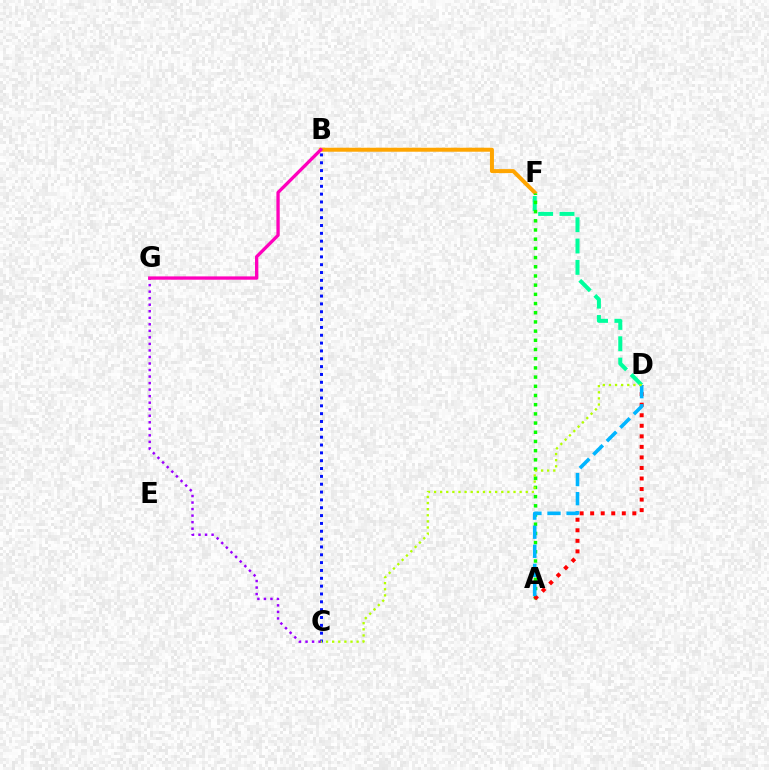{('B', 'C'): [{'color': '#0010ff', 'line_style': 'dotted', 'thickness': 2.13}], ('B', 'F'): [{'color': '#ffa500', 'line_style': 'solid', 'thickness': 2.88}], ('C', 'G'): [{'color': '#9b00ff', 'line_style': 'dotted', 'thickness': 1.77}], ('B', 'G'): [{'color': '#ff00bd', 'line_style': 'solid', 'thickness': 2.38}], ('D', 'F'): [{'color': '#00ff9d', 'line_style': 'dashed', 'thickness': 2.9}], ('A', 'F'): [{'color': '#08ff00', 'line_style': 'dotted', 'thickness': 2.5}], ('A', 'D'): [{'color': '#ff0000', 'line_style': 'dotted', 'thickness': 2.86}, {'color': '#00b5ff', 'line_style': 'dashed', 'thickness': 2.59}], ('C', 'D'): [{'color': '#b3ff00', 'line_style': 'dotted', 'thickness': 1.66}]}